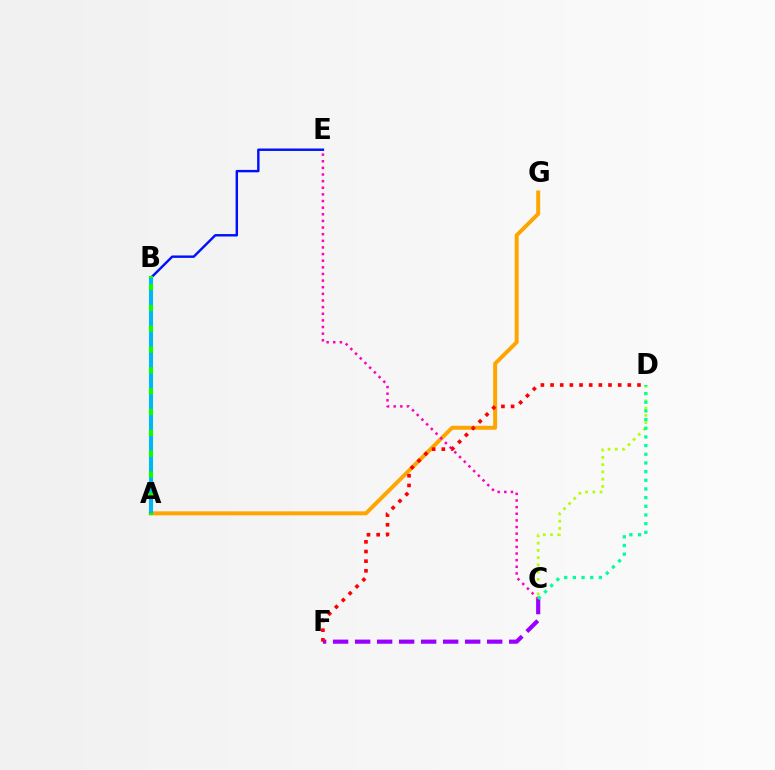{('A', 'G'): [{'color': '#ffa500', 'line_style': 'solid', 'thickness': 2.85}], ('C', 'D'): [{'color': '#b3ff00', 'line_style': 'dotted', 'thickness': 1.97}, {'color': '#00ff9d', 'line_style': 'dotted', 'thickness': 2.36}], ('B', 'E'): [{'color': '#0010ff', 'line_style': 'solid', 'thickness': 1.74}], ('C', 'F'): [{'color': '#9b00ff', 'line_style': 'dashed', 'thickness': 2.99}], ('C', 'E'): [{'color': '#ff00bd', 'line_style': 'dotted', 'thickness': 1.8}], ('A', 'B'): [{'color': '#08ff00', 'line_style': 'solid', 'thickness': 2.95}, {'color': '#00b5ff', 'line_style': 'dashed', 'thickness': 2.83}], ('D', 'F'): [{'color': '#ff0000', 'line_style': 'dotted', 'thickness': 2.62}]}